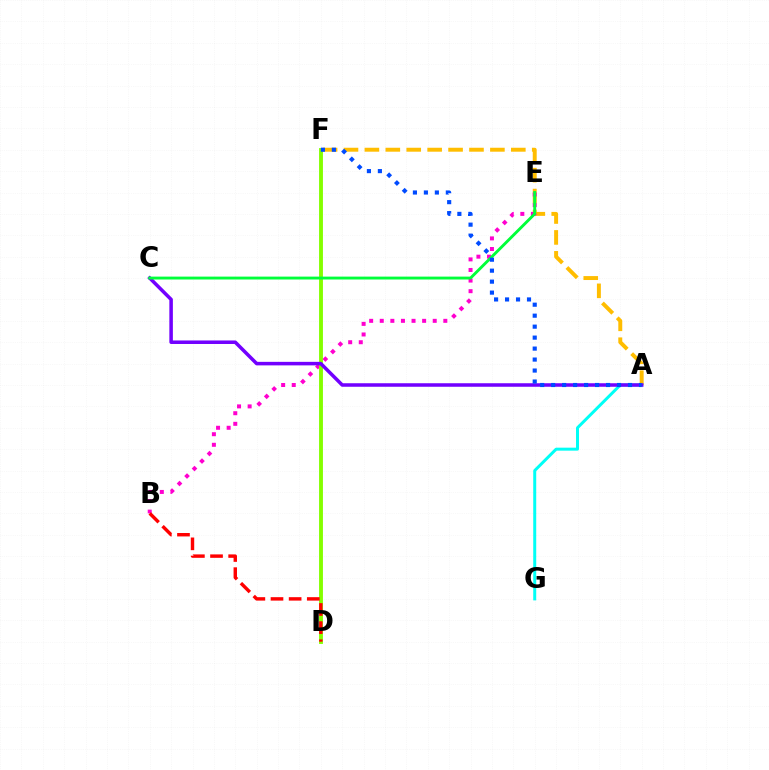{('A', 'F'): [{'color': '#ffbd00', 'line_style': 'dashed', 'thickness': 2.84}, {'color': '#004bff', 'line_style': 'dotted', 'thickness': 2.98}], ('B', 'E'): [{'color': '#ff00cf', 'line_style': 'dotted', 'thickness': 2.88}], ('A', 'G'): [{'color': '#00fff6', 'line_style': 'solid', 'thickness': 2.15}], ('D', 'F'): [{'color': '#84ff00', 'line_style': 'solid', 'thickness': 2.79}], ('A', 'C'): [{'color': '#7200ff', 'line_style': 'solid', 'thickness': 2.54}], ('C', 'E'): [{'color': '#00ff39', 'line_style': 'solid', 'thickness': 2.08}], ('B', 'D'): [{'color': '#ff0000', 'line_style': 'dashed', 'thickness': 2.46}]}